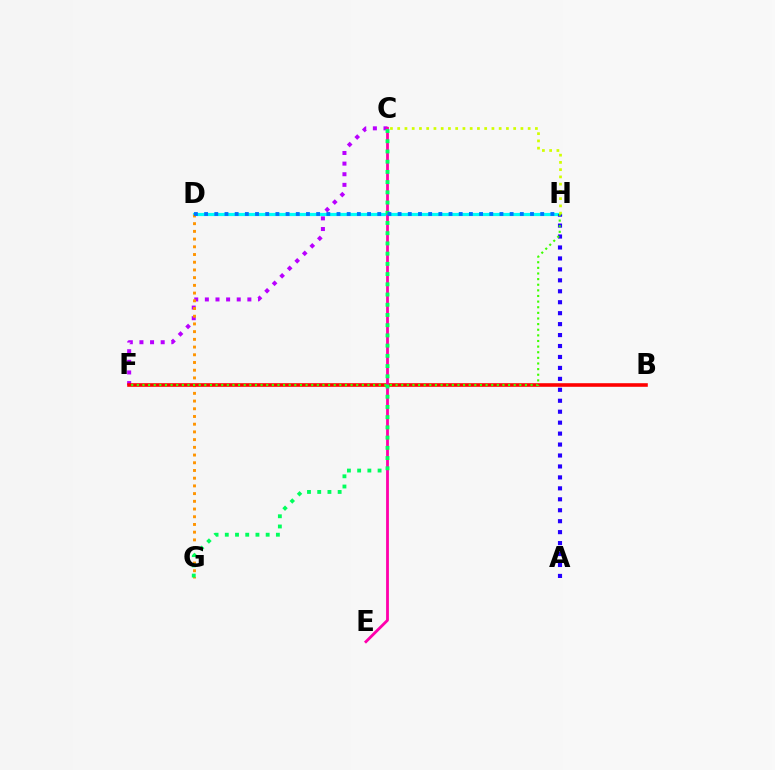{('D', 'H'): [{'color': '#00fff6', 'line_style': 'solid', 'thickness': 2.28}, {'color': '#0074ff', 'line_style': 'dotted', 'thickness': 2.77}], ('A', 'H'): [{'color': '#2500ff', 'line_style': 'dotted', 'thickness': 2.97}], ('C', 'F'): [{'color': '#b900ff', 'line_style': 'dotted', 'thickness': 2.89}], ('D', 'G'): [{'color': '#ff9400', 'line_style': 'dotted', 'thickness': 2.1}], ('B', 'F'): [{'color': '#ff0000', 'line_style': 'solid', 'thickness': 2.59}], ('C', 'E'): [{'color': '#ff00ac', 'line_style': 'solid', 'thickness': 2.03}], ('F', 'H'): [{'color': '#3dff00', 'line_style': 'dotted', 'thickness': 1.53}], ('C', 'G'): [{'color': '#00ff5c', 'line_style': 'dotted', 'thickness': 2.78}], ('C', 'H'): [{'color': '#d1ff00', 'line_style': 'dotted', 'thickness': 1.97}]}